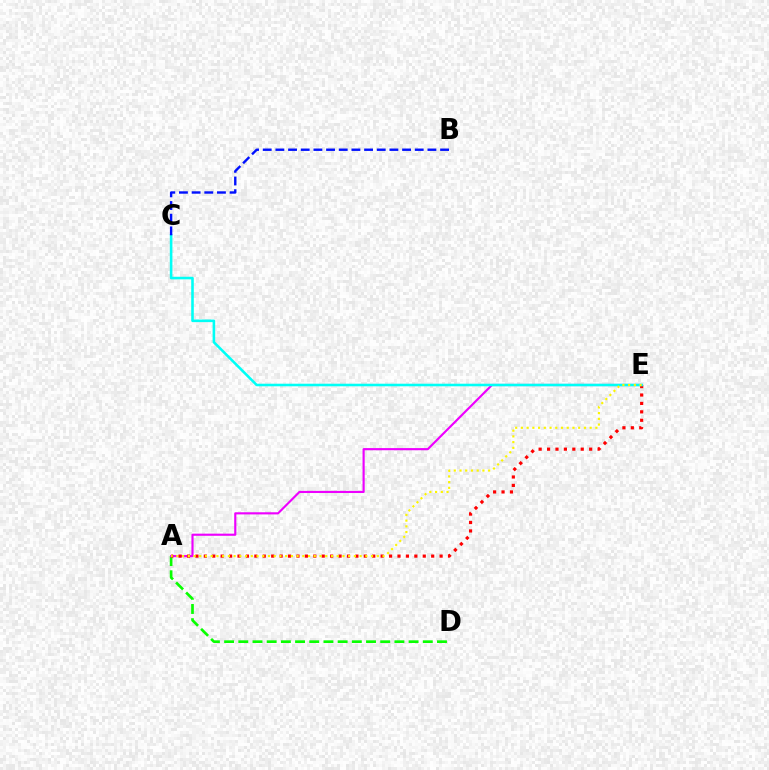{('A', 'D'): [{'color': '#08ff00', 'line_style': 'dashed', 'thickness': 1.93}], ('A', 'E'): [{'color': '#ee00ff', 'line_style': 'solid', 'thickness': 1.54}, {'color': '#ff0000', 'line_style': 'dotted', 'thickness': 2.29}, {'color': '#fcf500', 'line_style': 'dotted', 'thickness': 1.56}], ('C', 'E'): [{'color': '#00fff6', 'line_style': 'solid', 'thickness': 1.86}], ('B', 'C'): [{'color': '#0010ff', 'line_style': 'dashed', 'thickness': 1.72}]}